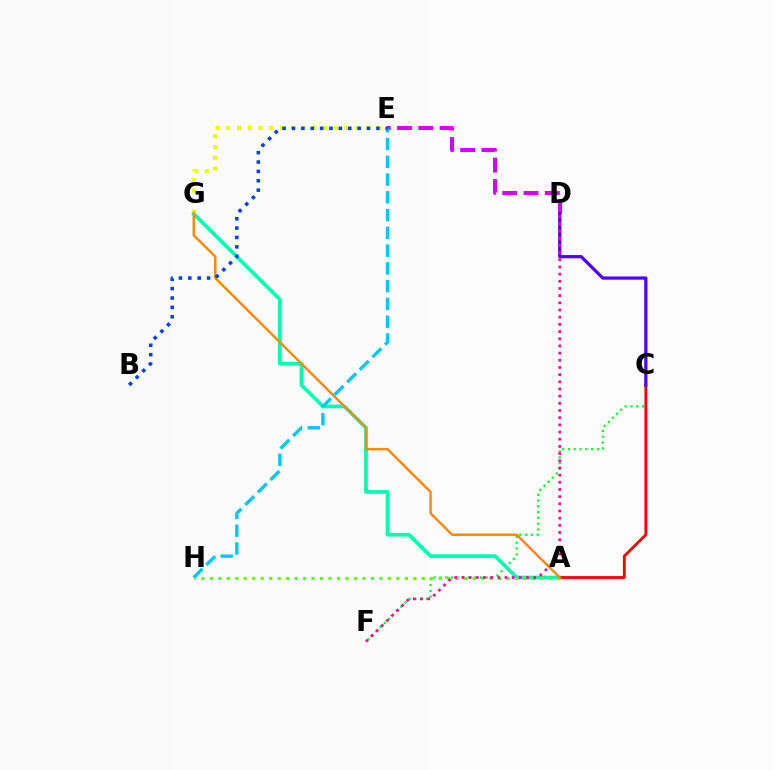{('D', 'E'): [{'color': '#d600ff', 'line_style': 'dashed', 'thickness': 2.89}], ('C', 'F'): [{'color': '#00ff27', 'line_style': 'dotted', 'thickness': 1.57}], ('E', 'G'): [{'color': '#eeff00', 'line_style': 'dotted', 'thickness': 2.92}], ('A', 'G'): [{'color': '#00ffaf', 'line_style': 'solid', 'thickness': 2.65}, {'color': '#ff8800', 'line_style': 'solid', 'thickness': 1.75}], ('A', 'C'): [{'color': '#ff0000', 'line_style': 'solid', 'thickness': 2.02}], ('A', 'H'): [{'color': '#66ff00', 'line_style': 'dotted', 'thickness': 2.3}], ('E', 'H'): [{'color': '#00c7ff', 'line_style': 'dashed', 'thickness': 2.41}], ('C', 'D'): [{'color': '#4f00ff', 'line_style': 'solid', 'thickness': 2.32}], ('B', 'E'): [{'color': '#003fff', 'line_style': 'dotted', 'thickness': 2.55}], ('D', 'F'): [{'color': '#ff00a0', 'line_style': 'dotted', 'thickness': 1.95}]}